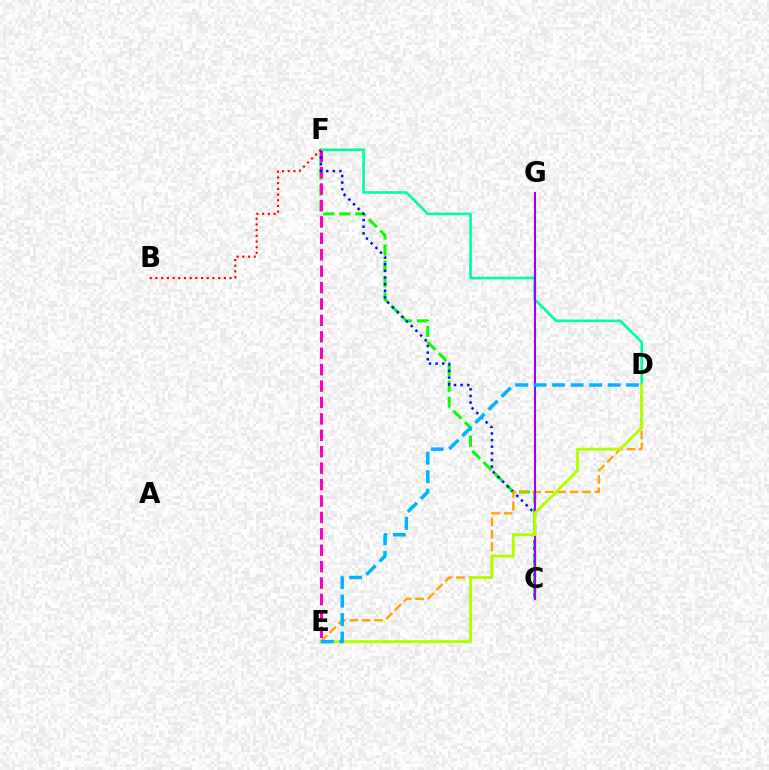{('C', 'F'): [{'color': '#08ff00', 'line_style': 'dashed', 'thickness': 2.17}, {'color': '#0010ff', 'line_style': 'dotted', 'thickness': 1.8}], ('E', 'F'): [{'color': '#ff00bd', 'line_style': 'dashed', 'thickness': 2.23}], ('D', 'E'): [{'color': '#ffa500', 'line_style': 'dashed', 'thickness': 1.69}, {'color': '#b3ff00', 'line_style': 'solid', 'thickness': 2.12}, {'color': '#00b5ff', 'line_style': 'dashed', 'thickness': 2.51}], ('D', 'F'): [{'color': '#00ff9d', 'line_style': 'solid', 'thickness': 1.91}], ('B', 'F'): [{'color': '#ff0000', 'line_style': 'dotted', 'thickness': 1.55}], ('C', 'G'): [{'color': '#9b00ff', 'line_style': 'solid', 'thickness': 1.52}]}